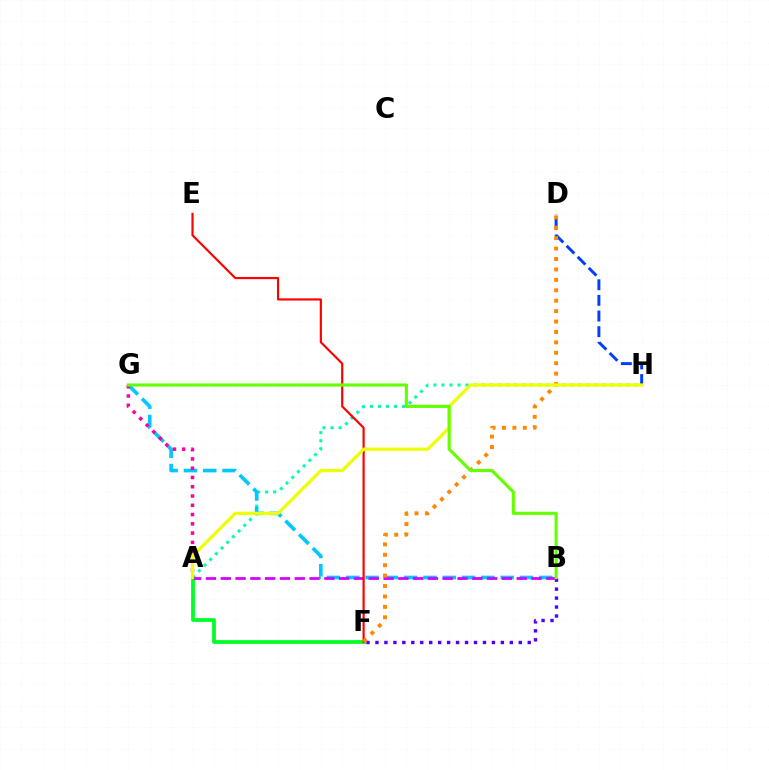{('A', 'H'): [{'color': '#00ffaf', 'line_style': 'dotted', 'thickness': 2.18}, {'color': '#eeff00', 'line_style': 'solid', 'thickness': 2.3}], ('B', 'G'): [{'color': '#00c7ff', 'line_style': 'dashed', 'thickness': 2.62}, {'color': '#66ff00', 'line_style': 'solid', 'thickness': 2.26}], ('A', 'G'): [{'color': '#ff00a0', 'line_style': 'dotted', 'thickness': 2.52}], ('B', 'F'): [{'color': '#4f00ff', 'line_style': 'dotted', 'thickness': 2.43}], ('A', 'F'): [{'color': '#00ff27', 'line_style': 'solid', 'thickness': 2.71}], ('A', 'B'): [{'color': '#d600ff', 'line_style': 'dashed', 'thickness': 2.01}], ('E', 'F'): [{'color': '#ff0000', 'line_style': 'solid', 'thickness': 1.56}], ('D', 'H'): [{'color': '#003fff', 'line_style': 'dashed', 'thickness': 2.12}], ('D', 'F'): [{'color': '#ff8800', 'line_style': 'dotted', 'thickness': 2.83}]}